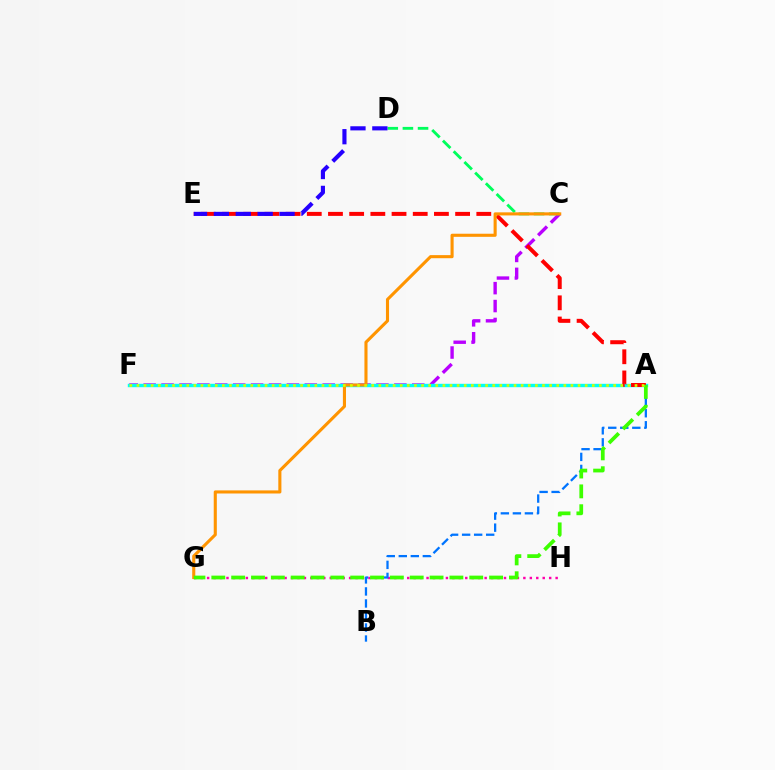{('C', 'F'): [{'color': '#b900ff', 'line_style': 'dashed', 'thickness': 2.43}], ('G', 'H'): [{'color': '#ff00ac', 'line_style': 'dotted', 'thickness': 1.75}], ('A', 'F'): [{'color': '#00fff6', 'line_style': 'solid', 'thickness': 2.45}, {'color': '#d1ff00', 'line_style': 'dotted', 'thickness': 1.93}], ('C', 'D'): [{'color': '#00ff5c', 'line_style': 'dashed', 'thickness': 2.06}], ('A', 'E'): [{'color': '#ff0000', 'line_style': 'dashed', 'thickness': 2.88}], ('A', 'B'): [{'color': '#0074ff', 'line_style': 'dashed', 'thickness': 1.63}], ('D', 'E'): [{'color': '#2500ff', 'line_style': 'dashed', 'thickness': 2.97}], ('C', 'G'): [{'color': '#ff9400', 'line_style': 'solid', 'thickness': 2.23}], ('A', 'G'): [{'color': '#3dff00', 'line_style': 'dashed', 'thickness': 2.7}]}